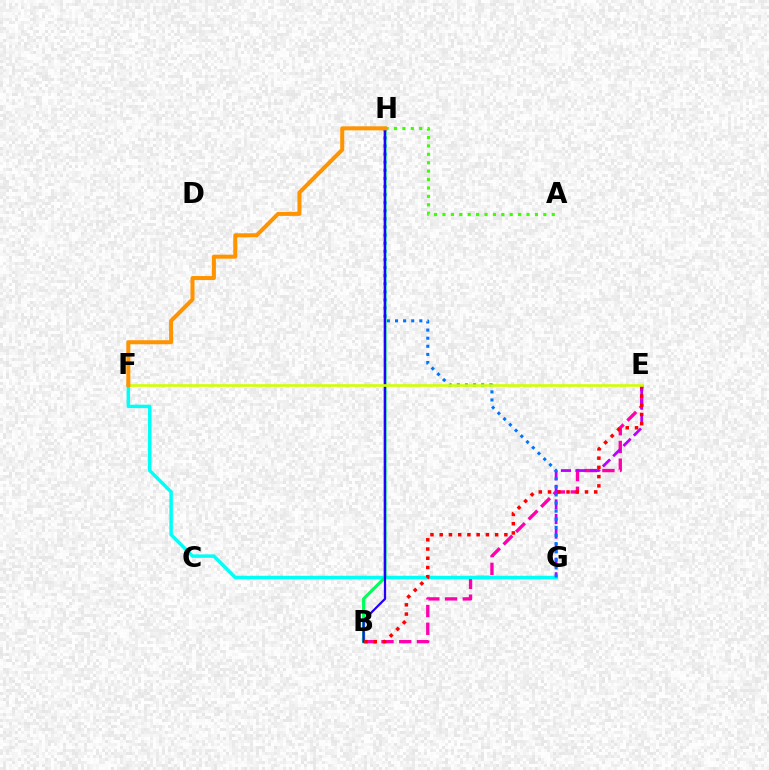{('A', 'H'): [{'color': '#3dff00', 'line_style': 'dotted', 'thickness': 2.28}], ('B', 'E'): [{'color': '#ff00ac', 'line_style': 'dashed', 'thickness': 2.41}, {'color': '#ff0000', 'line_style': 'dotted', 'thickness': 2.51}], ('E', 'G'): [{'color': '#b900ff', 'line_style': 'dashed', 'thickness': 1.98}], ('F', 'G'): [{'color': '#00fff6', 'line_style': 'solid', 'thickness': 2.49}], ('B', 'H'): [{'color': '#00ff5c', 'line_style': 'solid', 'thickness': 2.27}, {'color': '#2500ff', 'line_style': 'solid', 'thickness': 1.62}], ('G', 'H'): [{'color': '#0074ff', 'line_style': 'dotted', 'thickness': 2.2}], ('E', 'F'): [{'color': '#d1ff00', 'line_style': 'solid', 'thickness': 1.88}], ('F', 'H'): [{'color': '#ff9400', 'line_style': 'solid', 'thickness': 2.9}]}